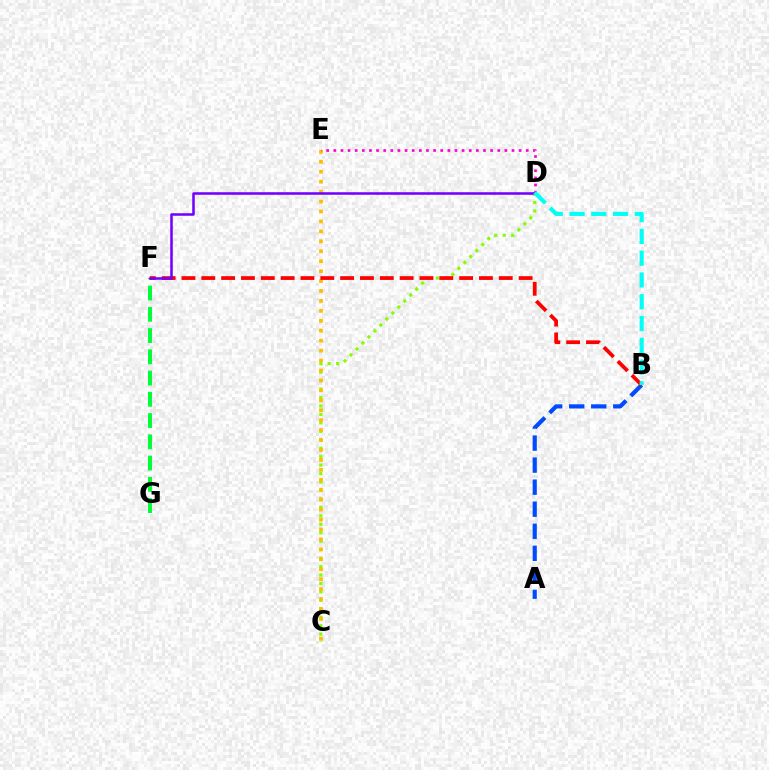{('A', 'B'): [{'color': '#004bff', 'line_style': 'dashed', 'thickness': 2.99}], ('C', 'D'): [{'color': '#84ff00', 'line_style': 'dotted', 'thickness': 2.3}], ('F', 'G'): [{'color': '#00ff39', 'line_style': 'dashed', 'thickness': 2.89}], ('C', 'E'): [{'color': '#ffbd00', 'line_style': 'dotted', 'thickness': 2.7}], ('D', 'E'): [{'color': '#ff00cf', 'line_style': 'dotted', 'thickness': 1.94}], ('B', 'F'): [{'color': '#ff0000', 'line_style': 'dashed', 'thickness': 2.69}], ('D', 'F'): [{'color': '#7200ff', 'line_style': 'solid', 'thickness': 1.83}], ('B', 'D'): [{'color': '#00fff6', 'line_style': 'dashed', 'thickness': 2.96}]}